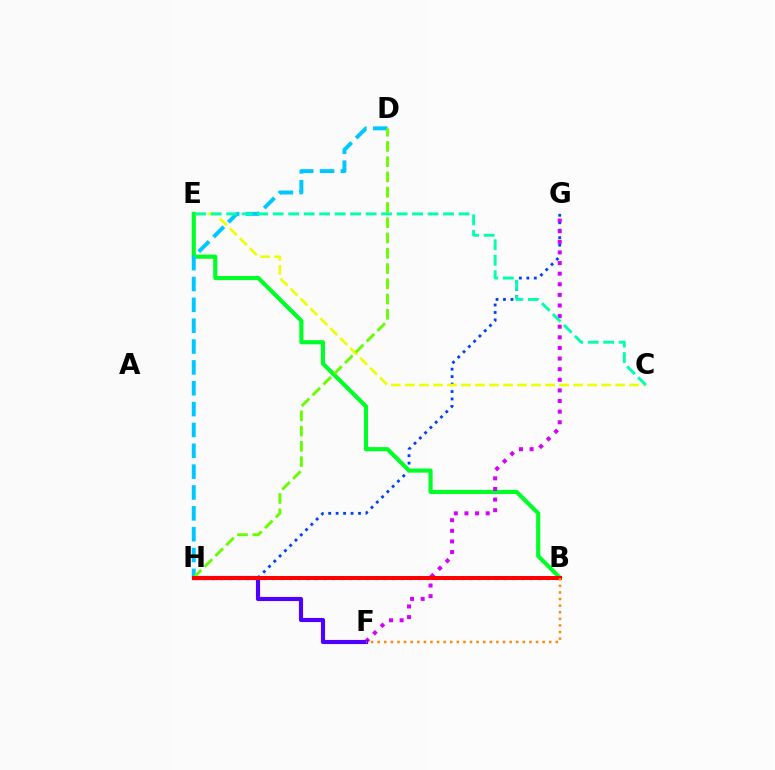{('G', 'H'): [{'color': '#003fff', 'line_style': 'dotted', 'thickness': 2.03}], ('B', 'H'): [{'color': '#ff00a0', 'line_style': 'dotted', 'thickness': 2.33}, {'color': '#ff0000', 'line_style': 'solid', 'thickness': 2.88}], ('C', 'E'): [{'color': '#eeff00', 'line_style': 'dashed', 'thickness': 1.9}, {'color': '#00ffaf', 'line_style': 'dashed', 'thickness': 2.1}], ('B', 'E'): [{'color': '#00ff27', 'line_style': 'solid', 'thickness': 2.97}], ('F', 'G'): [{'color': '#d600ff', 'line_style': 'dotted', 'thickness': 2.88}], ('D', 'H'): [{'color': '#00c7ff', 'line_style': 'dashed', 'thickness': 2.83}, {'color': '#66ff00', 'line_style': 'dashed', 'thickness': 2.07}], ('F', 'H'): [{'color': '#4f00ff', 'line_style': 'solid', 'thickness': 2.98}], ('B', 'F'): [{'color': '#ff8800', 'line_style': 'dotted', 'thickness': 1.79}]}